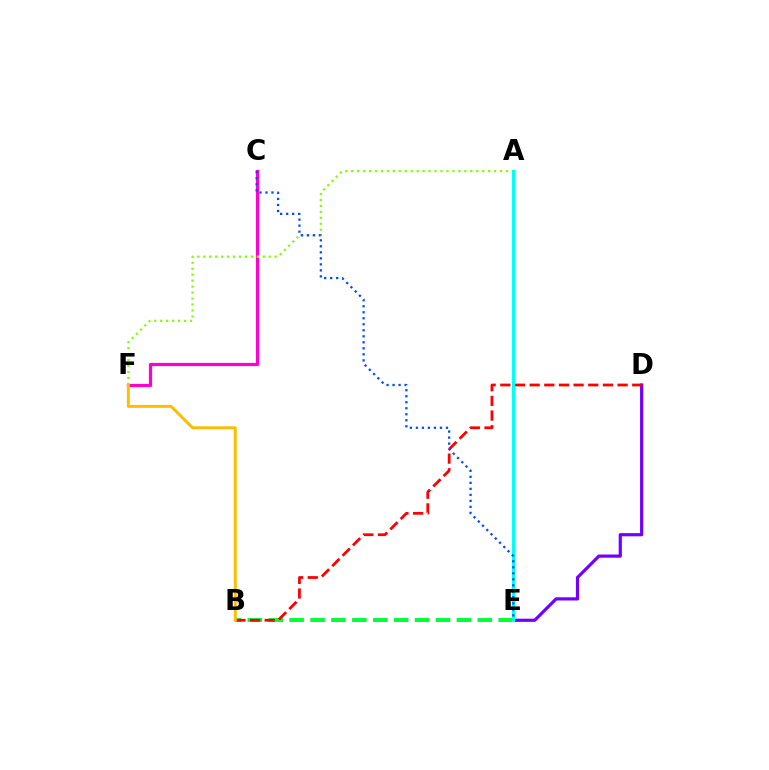{('C', 'F'): [{'color': '#ff00cf', 'line_style': 'solid', 'thickness': 2.32}], ('A', 'F'): [{'color': '#84ff00', 'line_style': 'dotted', 'thickness': 1.62}], ('D', 'E'): [{'color': '#7200ff', 'line_style': 'solid', 'thickness': 2.3}], ('B', 'E'): [{'color': '#00ff39', 'line_style': 'dashed', 'thickness': 2.84}], ('B', 'D'): [{'color': '#ff0000', 'line_style': 'dashed', 'thickness': 1.99}], ('A', 'E'): [{'color': '#00fff6', 'line_style': 'solid', 'thickness': 2.28}], ('B', 'F'): [{'color': '#ffbd00', 'line_style': 'solid', 'thickness': 2.12}], ('C', 'E'): [{'color': '#004bff', 'line_style': 'dotted', 'thickness': 1.63}]}